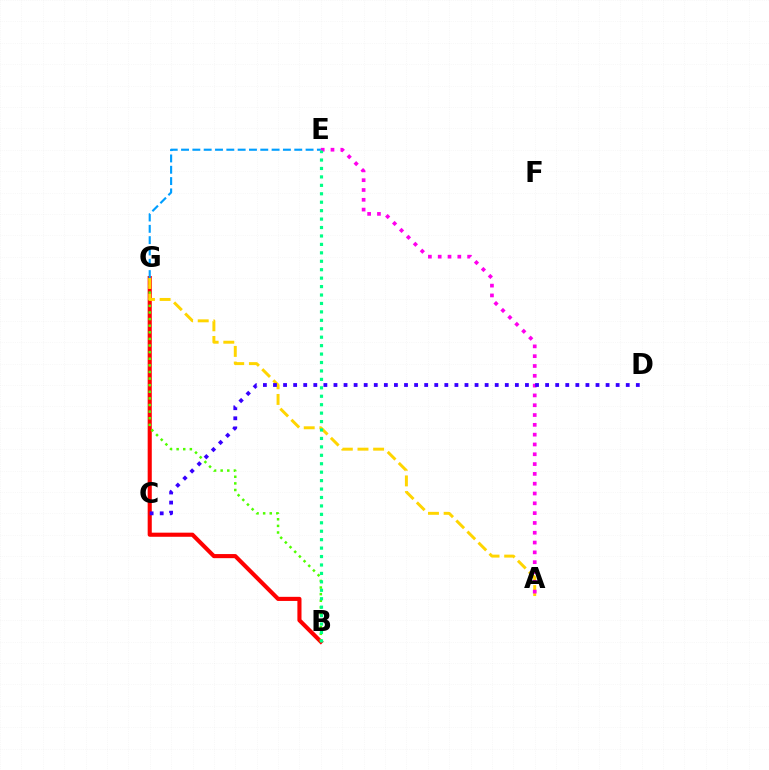{('B', 'G'): [{'color': '#ff0000', 'line_style': 'solid', 'thickness': 2.96}, {'color': '#4fff00', 'line_style': 'dotted', 'thickness': 1.8}], ('E', 'G'): [{'color': '#009eff', 'line_style': 'dashed', 'thickness': 1.54}], ('A', 'G'): [{'color': '#ffd500', 'line_style': 'dashed', 'thickness': 2.13}], ('A', 'E'): [{'color': '#ff00ed', 'line_style': 'dotted', 'thickness': 2.67}], ('C', 'D'): [{'color': '#3700ff', 'line_style': 'dotted', 'thickness': 2.74}], ('B', 'E'): [{'color': '#00ff86', 'line_style': 'dotted', 'thickness': 2.29}]}